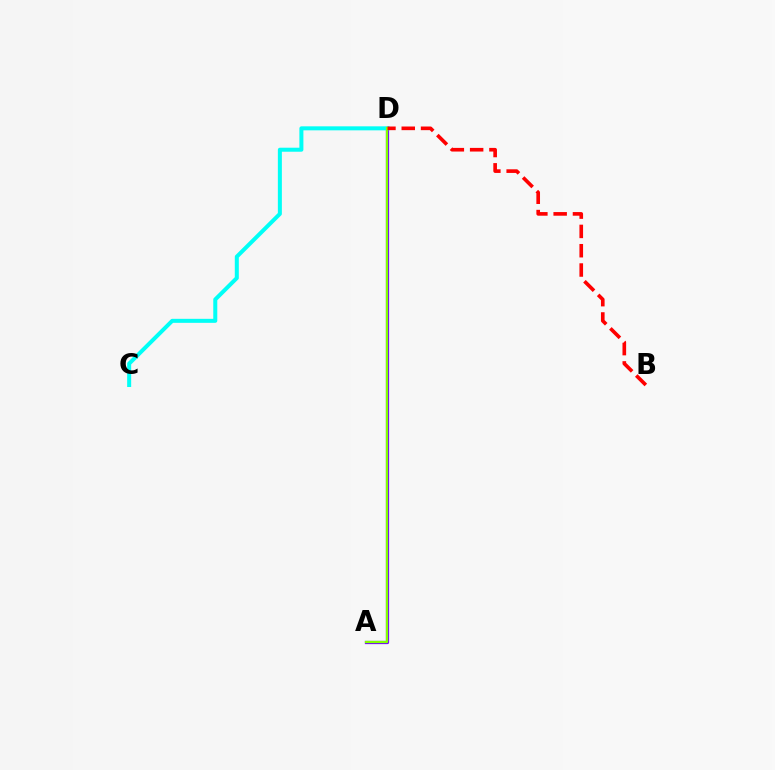{('A', 'D'): [{'color': '#7200ff', 'line_style': 'solid', 'thickness': 2.33}, {'color': '#84ff00', 'line_style': 'solid', 'thickness': 1.62}], ('C', 'D'): [{'color': '#00fff6', 'line_style': 'solid', 'thickness': 2.89}], ('B', 'D'): [{'color': '#ff0000', 'line_style': 'dashed', 'thickness': 2.62}]}